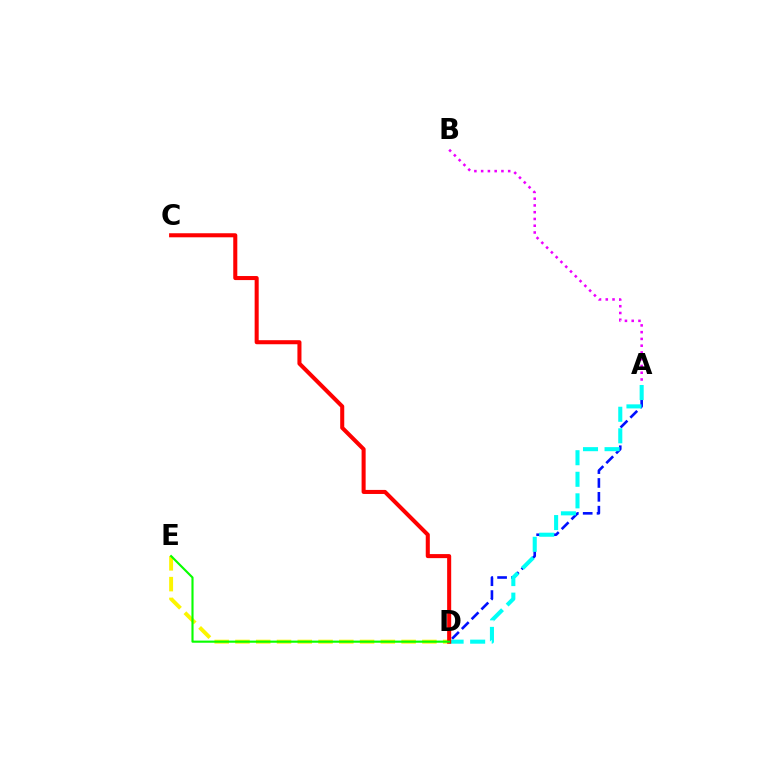{('A', 'D'): [{'color': '#0010ff', 'line_style': 'dashed', 'thickness': 1.88}, {'color': '#00fff6', 'line_style': 'dashed', 'thickness': 2.93}], ('D', 'E'): [{'color': '#fcf500', 'line_style': 'dashed', 'thickness': 2.82}, {'color': '#08ff00', 'line_style': 'solid', 'thickness': 1.54}], ('A', 'B'): [{'color': '#ee00ff', 'line_style': 'dotted', 'thickness': 1.84}], ('C', 'D'): [{'color': '#ff0000', 'line_style': 'solid', 'thickness': 2.92}]}